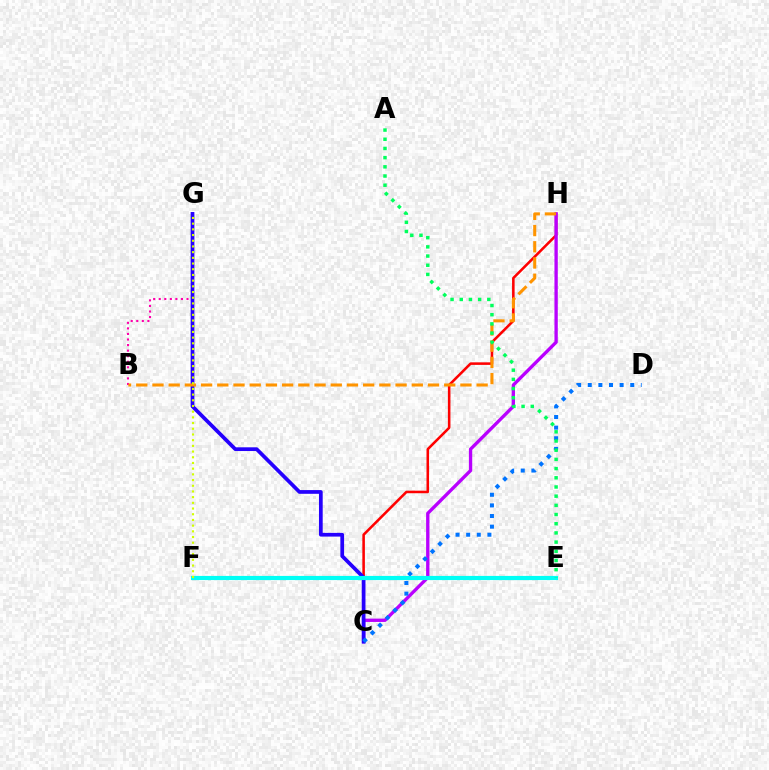{('C', 'H'): [{'color': '#ff0000', 'line_style': 'solid', 'thickness': 1.84}, {'color': '#b900ff', 'line_style': 'solid', 'thickness': 2.4}], ('E', 'F'): [{'color': '#3dff00', 'line_style': 'dashed', 'thickness': 1.6}, {'color': '#00fff6', 'line_style': 'solid', 'thickness': 2.99}], ('B', 'G'): [{'color': '#ff00ac', 'line_style': 'dotted', 'thickness': 1.51}], ('C', 'G'): [{'color': '#2500ff', 'line_style': 'solid', 'thickness': 2.68}], ('B', 'H'): [{'color': '#ff9400', 'line_style': 'dashed', 'thickness': 2.2}], ('C', 'D'): [{'color': '#0074ff', 'line_style': 'dotted', 'thickness': 2.89}], ('A', 'E'): [{'color': '#00ff5c', 'line_style': 'dotted', 'thickness': 2.5}], ('F', 'G'): [{'color': '#d1ff00', 'line_style': 'dotted', 'thickness': 1.55}]}